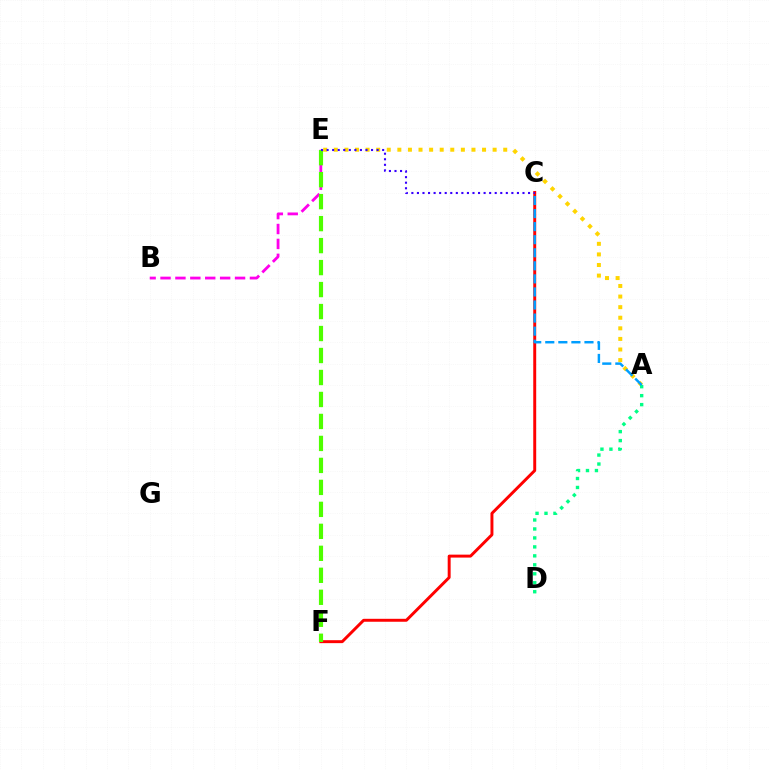{('A', 'E'): [{'color': '#ffd500', 'line_style': 'dotted', 'thickness': 2.88}], ('A', 'D'): [{'color': '#00ff86', 'line_style': 'dotted', 'thickness': 2.44}], ('C', 'F'): [{'color': '#ff0000', 'line_style': 'solid', 'thickness': 2.12}], ('B', 'E'): [{'color': '#ff00ed', 'line_style': 'dashed', 'thickness': 2.02}], ('A', 'C'): [{'color': '#009eff', 'line_style': 'dashed', 'thickness': 1.77}], ('E', 'F'): [{'color': '#4fff00', 'line_style': 'dashed', 'thickness': 2.99}], ('C', 'E'): [{'color': '#3700ff', 'line_style': 'dotted', 'thickness': 1.51}]}